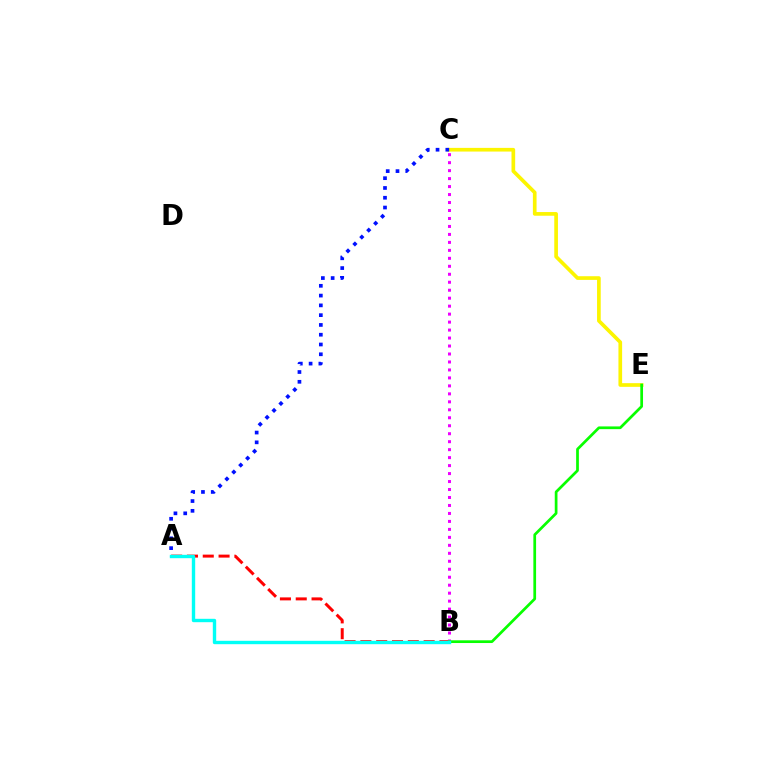{('C', 'E'): [{'color': '#fcf500', 'line_style': 'solid', 'thickness': 2.65}], ('A', 'C'): [{'color': '#0010ff', 'line_style': 'dotted', 'thickness': 2.66}], ('A', 'B'): [{'color': '#ff0000', 'line_style': 'dashed', 'thickness': 2.15}, {'color': '#00fff6', 'line_style': 'solid', 'thickness': 2.44}], ('B', 'C'): [{'color': '#ee00ff', 'line_style': 'dotted', 'thickness': 2.17}], ('B', 'E'): [{'color': '#08ff00', 'line_style': 'solid', 'thickness': 1.96}]}